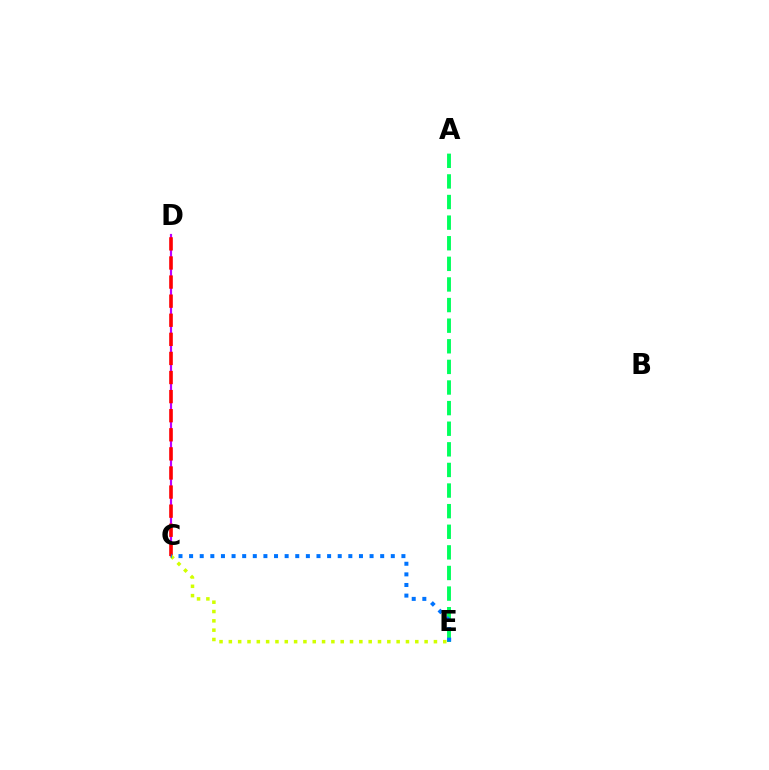{('C', 'D'): [{'color': '#b900ff', 'line_style': 'solid', 'thickness': 1.57}, {'color': '#ff0000', 'line_style': 'dashed', 'thickness': 2.59}], ('A', 'E'): [{'color': '#00ff5c', 'line_style': 'dashed', 'thickness': 2.8}], ('C', 'E'): [{'color': '#d1ff00', 'line_style': 'dotted', 'thickness': 2.53}, {'color': '#0074ff', 'line_style': 'dotted', 'thickness': 2.88}]}